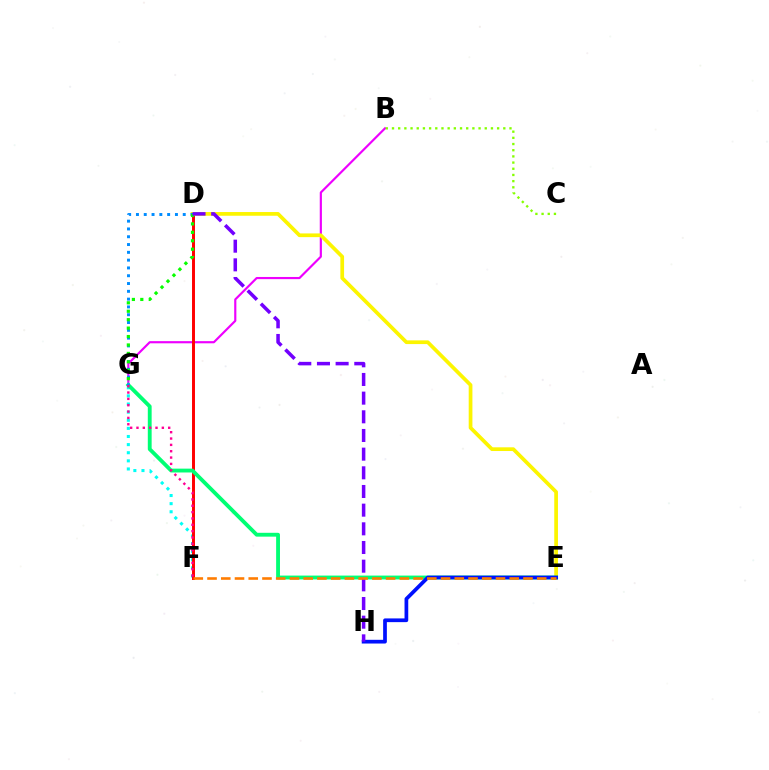{('B', 'G'): [{'color': '#ee00ff', 'line_style': 'solid', 'thickness': 1.56}], ('F', 'G'): [{'color': '#00fff6', 'line_style': 'dotted', 'thickness': 2.21}, {'color': '#ff0094', 'line_style': 'dotted', 'thickness': 1.72}], ('D', 'F'): [{'color': '#ff0000', 'line_style': 'solid', 'thickness': 2.12}], ('D', 'E'): [{'color': '#fcf500', 'line_style': 'solid', 'thickness': 2.67}], ('B', 'C'): [{'color': '#84ff00', 'line_style': 'dotted', 'thickness': 1.68}], ('E', 'G'): [{'color': '#00ff74', 'line_style': 'solid', 'thickness': 2.77}], ('E', 'H'): [{'color': '#0010ff', 'line_style': 'solid', 'thickness': 2.68}], ('D', 'G'): [{'color': '#008cff', 'line_style': 'dotted', 'thickness': 2.12}, {'color': '#08ff00', 'line_style': 'dotted', 'thickness': 2.29}], ('D', 'H'): [{'color': '#7200ff', 'line_style': 'dashed', 'thickness': 2.54}], ('E', 'F'): [{'color': '#ff7c00', 'line_style': 'dashed', 'thickness': 1.87}]}